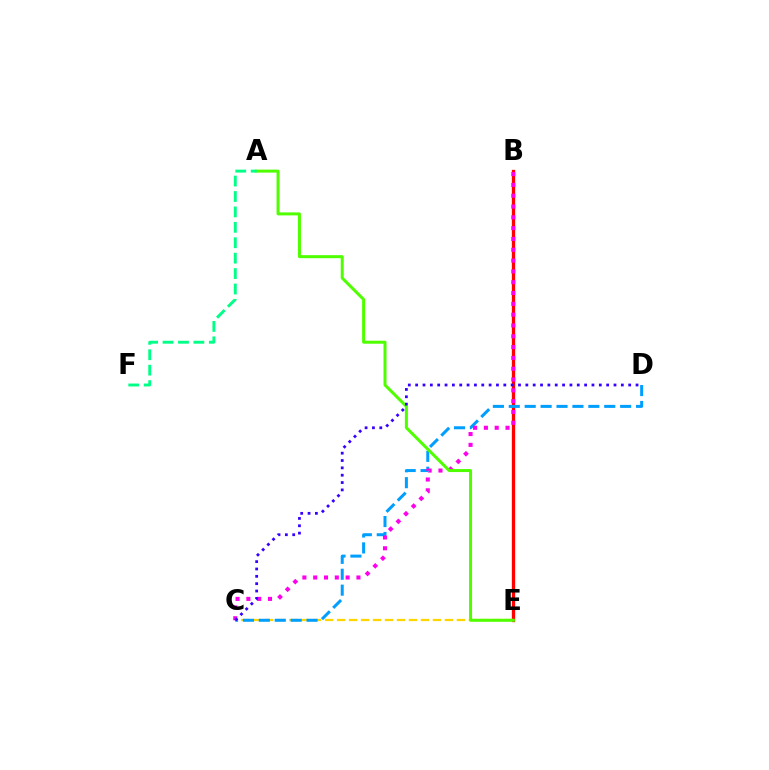{('B', 'E'): [{'color': '#ff0000', 'line_style': 'solid', 'thickness': 2.38}], ('C', 'E'): [{'color': '#ffd500', 'line_style': 'dashed', 'thickness': 1.63}], ('C', 'D'): [{'color': '#009eff', 'line_style': 'dashed', 'thickness': 2.16}, {'color': '#3700ff', 'line_style': 'dotted', 'thickness': 2.0}], ('B', 'C'): [{'color': '#ff00ed', 'line_style': 'dotted', 'thickness': 2.94}], ('A', 'E'): [{'color': '#4fff00', 'line_style': 'solid', 'thickness': 2.16}], ('A', 'F'): [{'color': '#00ff86', 'line_style': 'dashed', 'thickness': 2.09}]}